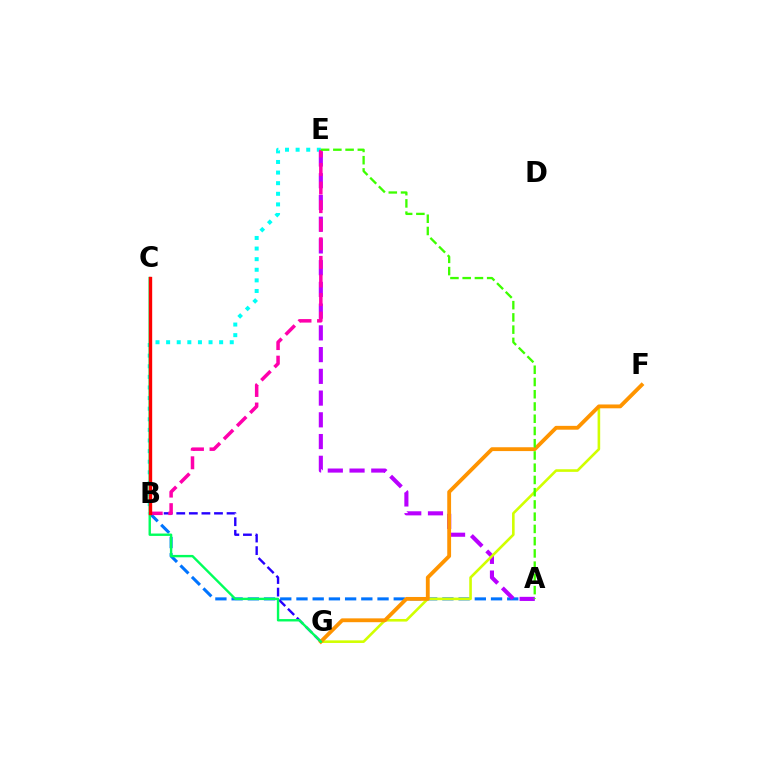{('A', 'B'): [{'color': '#0074ff', 'line_style': 'dashed', 'thickness': 2.2}], ('B', 'E'): [{'color': '#00fff6', 'line_style': 'dotted', 'thickness': 2.88}, {'color': '#ff00ac', 'line_style': 'dashed', 'thickness': 2.52}], ('A', 'E'): [{'color': '#b900ff', 'line_style': 'dashed', 'thickness': 2.95}, {'color': '#3dff00', 'line_style': 'dashed', 'thickness': 1.66}], ('F', 'G'): [{'color': '#d1ff00', 'line_style': 'solid', 'thickness': 1.88}, {'color': '#ff9400', 'line_style': 'solid', 'thickness': 2.76}], ('B', 'G'): [{'color': '#2500ff', 'line_style': 'dashed', 'thickness': 1.71}], ('C', 'G'): [{'color': '#00ff5c', 'line_style': 'solid', 'thickness': 1.72}], ('B', 'C'): [{'color': '#ff0000', 'line_style': 'solid', 'thickness': 2.42}]}